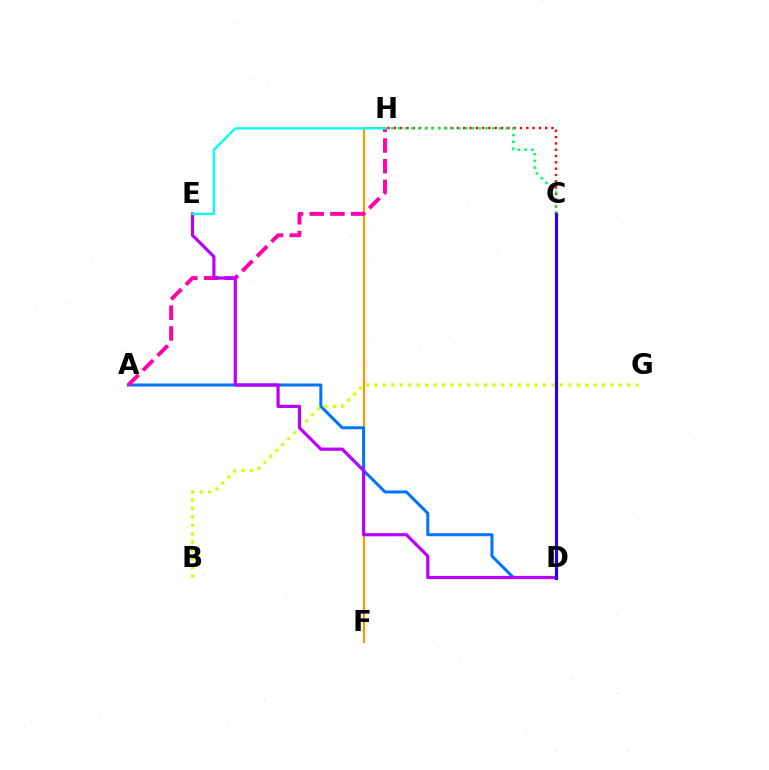{('C', 'H'): [{'color': '#ff0000', 'line_style': 'dotted', 'thickness': 1.71}, {'color': '#00ff5c', 'line_style': 'dotted', 'thickness': 1.83}], ('F', 'H'): [{'color': '#ff9400', 'line_style': 'solid', 'thickness': 1.52}], ('A', 'D'): [{'color': '#0074ff', 'line_style': 'solid', 'thickness': 2.16}], ('A', 'H'): [{'color': '#ff00ac', 'line_style': 'dashed', 'thickness': 2.81}], ('C', 'D'): [{'color': '#3dff00', 'line_style': 'dashed', 'thickness': 1.81}, {'color': '#2500ff', 'line_style': 'solid', 'thickness': 2.29}], ('B', 'G'): [{'color': '#d1ff00', 'line_style': 'dotted', 'thickness': 2.29}], ('D', 'E'): [{'color': '#b900ff', 'line_style': 'solid', 'thickness': 2.29}], ('E', 'H'): [{'color': '#00fff6', 'line_style': 'solid', 'thickness': 1.65}]}